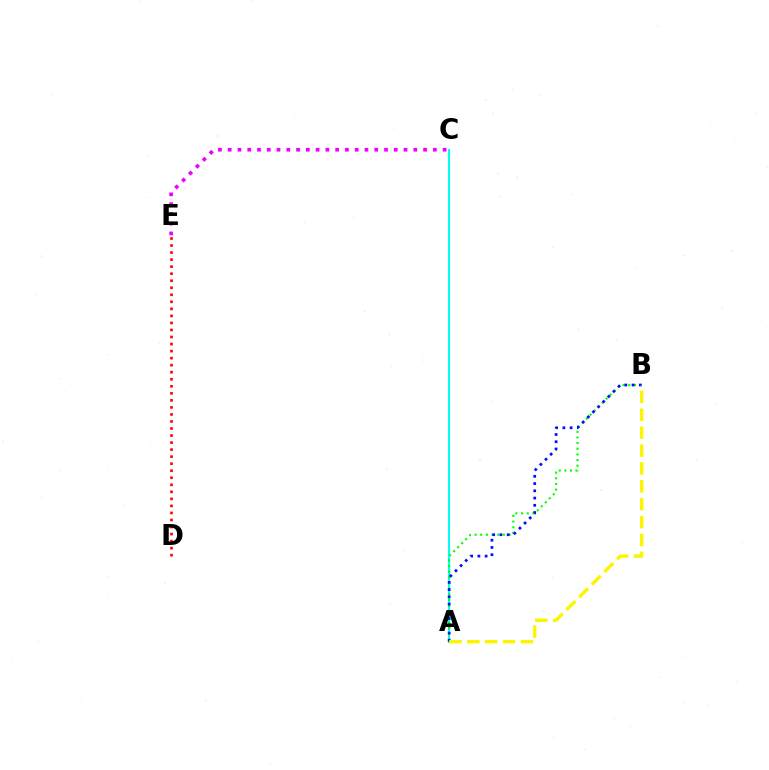{('C', 'E'): [{'color': '#ee00ff', 'line_style': 'dotted', 'thickness': 2.65}], ('A', 'C'): [{'color': '#00fff6', 'line_style': 'solid', 'thickness': 1.52}], ('A', 'B'): [{'color': '#08ff00', 'line_style': 'dotted', 'thickness': 1.54}, {'color': '#0010ff', 'line_style': 'dotted', 'thickness': 1.97}, {'color': '#fcf500', 'line_style': 'dashed', 'thickness': 2.43}], ('D', 'E'): [{'color': '#ff0000', 'line_style': 'dotted', 'thickness': 1.91}]}